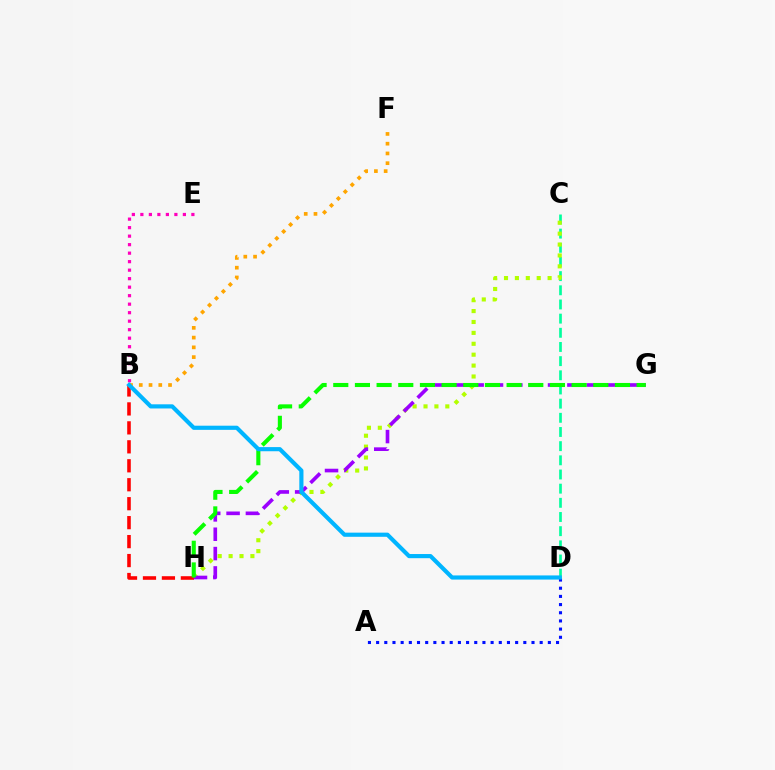{('C', 'D'): [{'color': '#00ff9d', 'line_style': 'dashed', 'thickness': 1.92}], ('B', 'H'): [{'color': '#ff0000', 'line_style': 'dashed', 'thickness': 2.58}], ('C', 'H'): [{'color': '#b3ff00', 'line_style': 'dotted', 'thickness': 2.96}], ('G', 'H'): [{'color': '#9b00ff', 'line_style': 'dashed', 'thickness': 2.63}, {'color': '#08ff00', 'line_style': 'dashed', 'thickness': 2.94}], ('A', 'D'): [{'color': '#0010ff', 'line_style': 'dotted', 'thickness': 2.22}], ('B', 'E'): [{'color': '#ff00bd', 'line_style': 'dotted', 'thickness': 2.31}], ('B', 'F'): [{'color': '#ffa500', 'line_style': 'dotted', 'thickness': 2.65}], ('B', 'D'): [{'color': '#00b5ff', 'line_style': 'solid', 'thickness': 2.99}]}